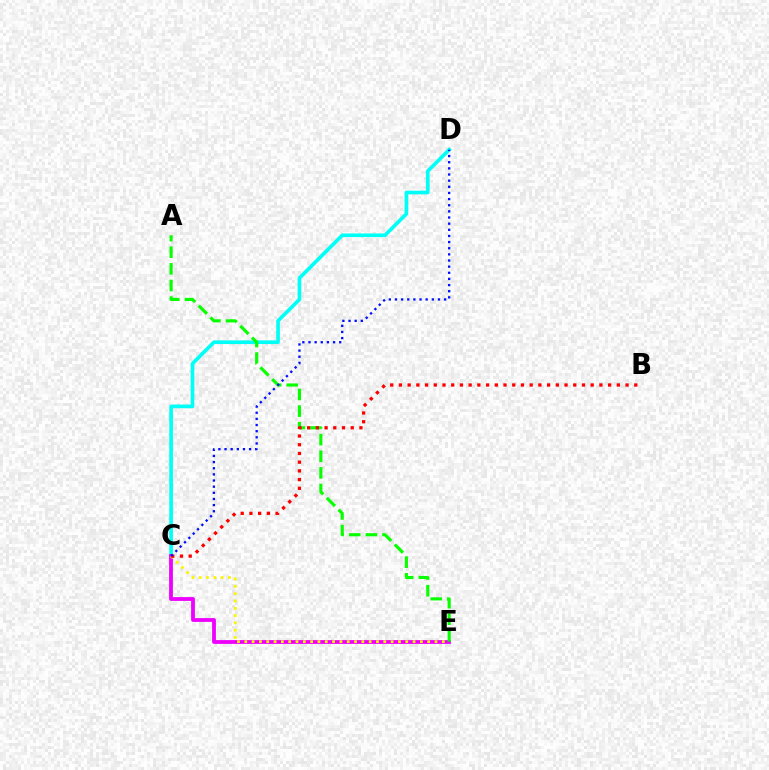{('C', 'D'): [{'color': '#00fff6', 'line_style': 'solid', 'thickness': 2.63}, {'color': '#0010ff', 'line_style': 'dotted', 'thickness': 1.67}], ('C', 'E'): [{'color': '#ee00ff', 'line_style': 'solid', 'thickness': 2.74}, {'color': '#fcf500', 'line_style': 'dotted', 'thickness': 1.99}], ('A', 'E'): [{'color': '#08ff00', 'line_style': 'dashed', 'thickness': 2.26}], ('B', 'C'): [{'color': '#ff0000', 'line_style': 'dotted', 'thickness': 2.37}]}